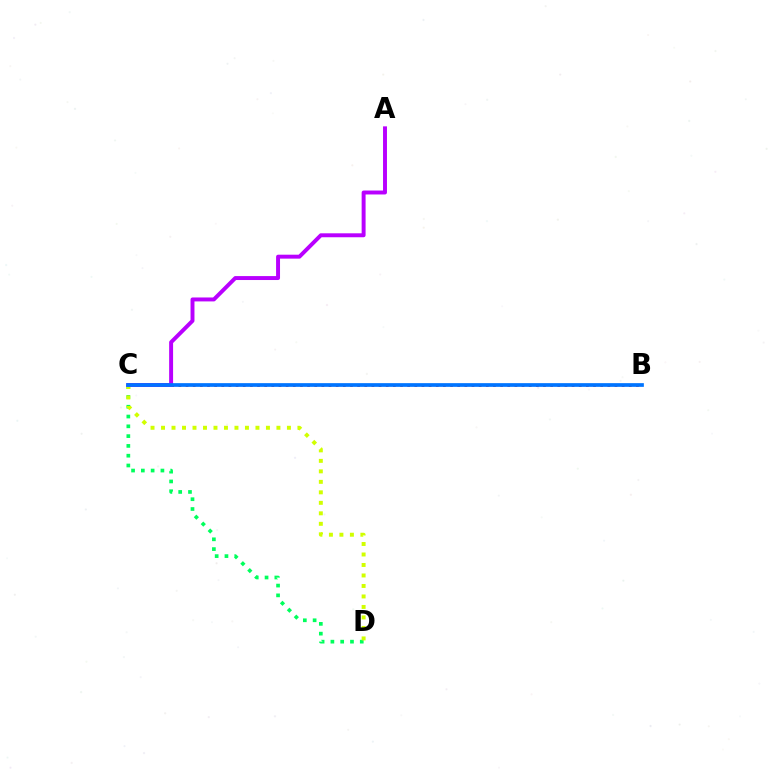{('B', 'C'): [{'color': '#ff0000', 'line_style': 'dotted', 'thickness': 1.94}, {'color': '#0074ff', 'line_style': 'solid', 'thickness': 2.66}], ('C', 'D'): [{'color': '#00ff5c', 'line_style': 'dotted', 'thickness': 2.66}, {'color': '#d1ff00', 'line_style': 'dotted', 'thickness': 2.85}], ('A', 'C'): [{'color': '#b900ff', 'line_style': 'solid', 'thickness': 2.84}]}